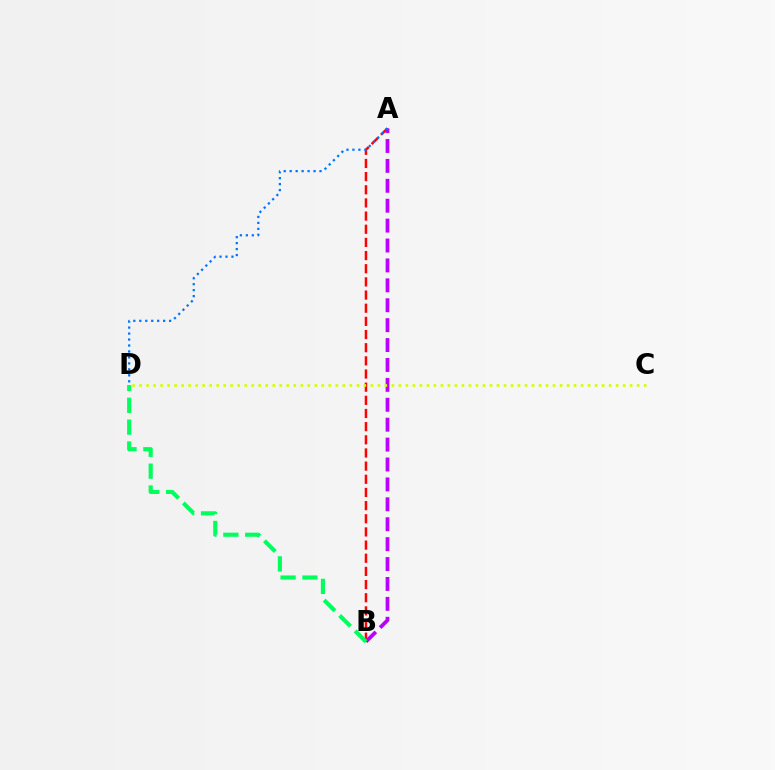{('A', 'B'): [{'color': '#ff0000', 'line_style': 'dashed', 'thickness': 1.79}, {'color': '#b900ff', 'line_style': 'dashed', 'thickness': 2.7}], ('C', 'D'): [{'color': '#d1ff00', 'line_style': 'dotted', 'thickness': 1.9}], ('A', 'D'): [{'color': '#0074ff', 'line_style': 'dotted', 'thickness': 1.62}], ('B', 'D'): [{'color': '#00ff5c', 'line_style': 'dashed', 'thickness': 2.97}]}